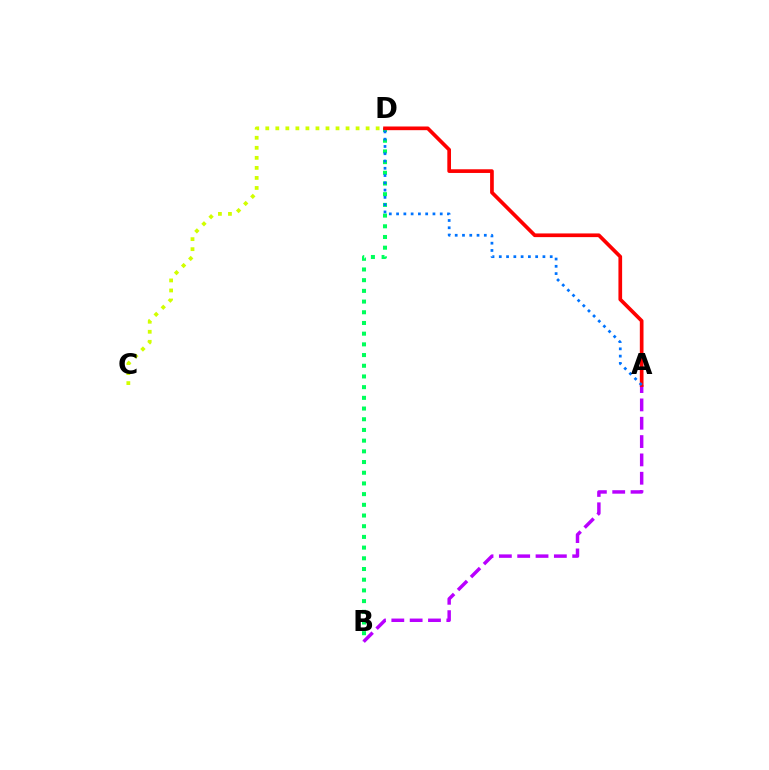{('B', 'D'): [{'color': '#00ff5c', 'line_style': 'dotted', 'thickness': 2.91}], ('A', 'B'): [{'color': '#b900ff', 'line_style': 'dashed', 'thickness': 2.49}], ('A', 'D'): [{'color': '#ff0000', 'line_style': 'solid', 'thickness': 2.65}, {'color': '#0074ff', 'line_style': 'dotted', 'thickness': 1.98}], ('C', 'D'): [{'color': '#d1ff00', 'line_style': 'dotted', 'thickness': 2.73}]}